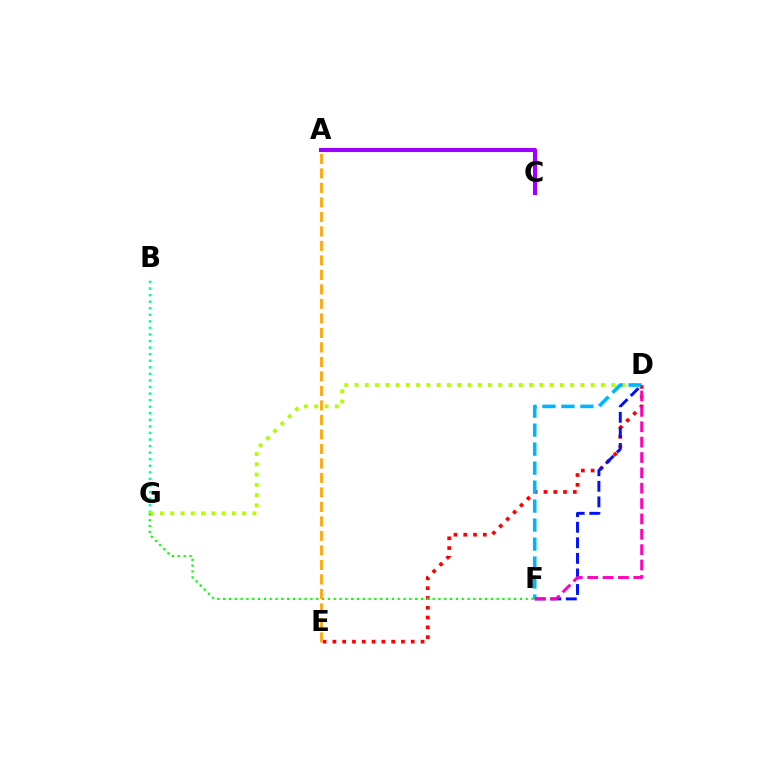{('D', 'E'): [{'color': '#ff0000', 'line_style': 'dotted', 'thickness': 2.66}], ('A', 'C'): [{'color': '#9b00ff', 'line_style': 'solid', 'thickness': 2.95}], ('B', 'G'): [{'color': '#00ff9d', 'line_style': 'dotted', 'thickness': 1.78}], ('D', 'G'): [{'color': '#b3ff00', 'line_style': 'dotted', 'thickness': 2.79}], ('F', 'G'): [{'color': '#08ff00', 'line_style': 'dotted', 'thickness': 1.58}], ('D', 'F'): [{'color': '#0010ff', 'line_style': 'dashed', 'thickness': 2.12}, {'color': '#00b5ff', 'line_style': 'dashed', 'thickness': 2.58}, {'color': '#ff00bd', 'line_style': 'dashed', 'thickness': 2.09}], ('A', 'E'): [{'color': '#ffa500', 'line_style': 'dashed', 'thickness': 1.97}]}